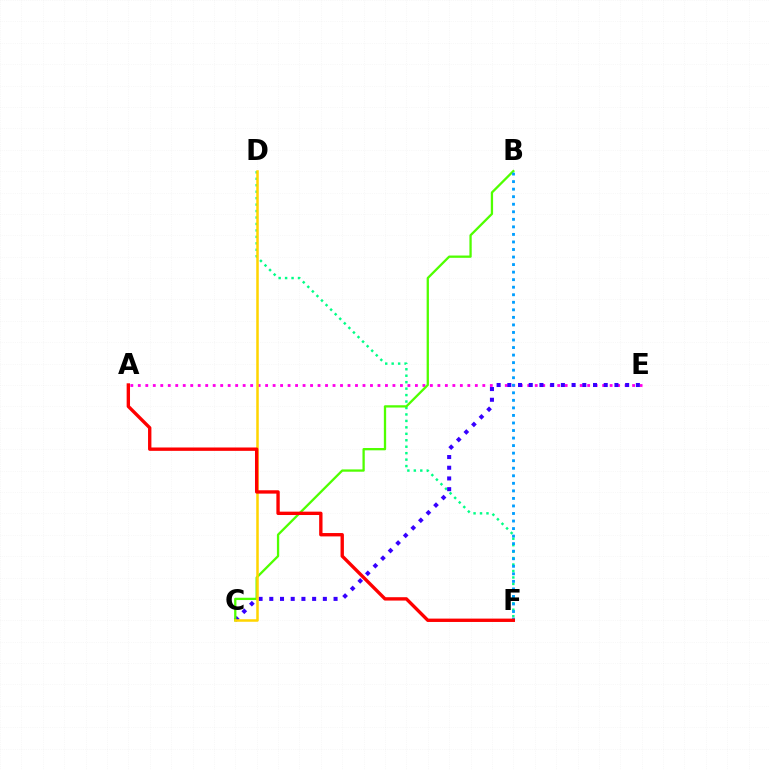{('A', 'E'): [{'color': '#ff00ed', 'line_style': 'dotted', 'thickness': 2.03}], ('D', 'F'): [{'color': '#00ff86', 'line_style': 'dotted', 'thickness': 1.75}], ('C', 'E'): [{'color': '#3700ff', 'line_style': 'dotted', 'thickness': 2.91}], ('B', 'C'): [{'color': '#4fff00', 'line_style': 'solid', 'thickness': 1.65}], ('C', 'D'): [{'color': '#ffd500', 'line_style': 'solid', 'thickness': 1.82}], ('B', 'F'): [{'color': '#009eff', 'line_style': 'dotted', 'thickness': 2.05}], ('A', 'F'): [{'color': '#ff0000', 'line_style': 'solid', 'thickness': 2.42}]}